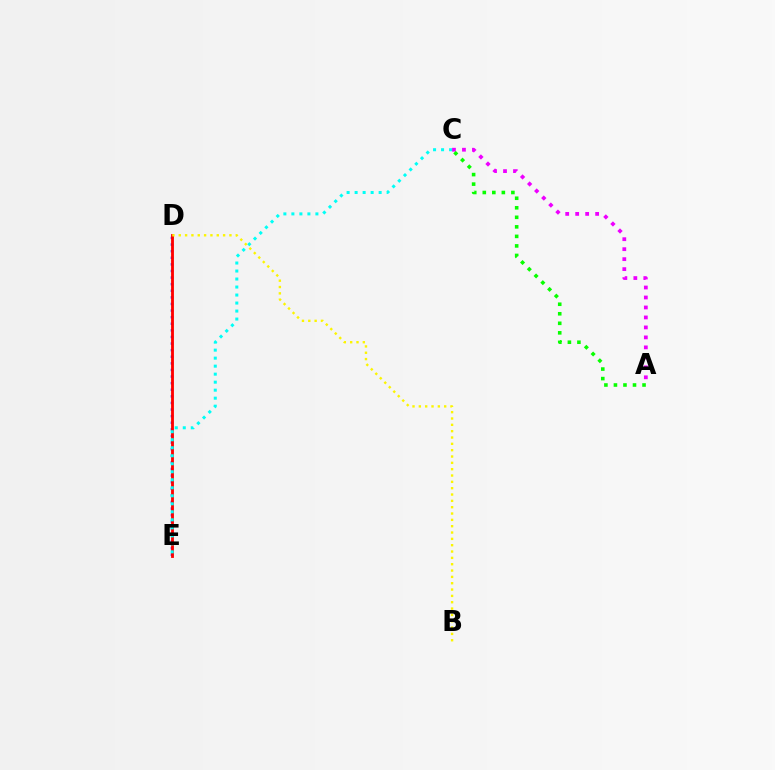{('D', 'E'): [{'color': '#0010ff', 'line_style': 'dotted', 'thickness': 1.79}, {'color': '#ff0000', 'line_style': 'solid', 'thickness': 2.03}], ('C', 'E'): [{'color': '#00fff6', 'line_style': 'dotted', 'thickness': 2.18}], ('A', 'C'): [{'color': '#ee00ff', 'line_style': 'dotted', 'thickness': 2.71}, {'color': '#08ff00', 'line_style': 'dotted', 'thickness': 2.59}], ('B', 'D'): [{'color': '#fcf500', 'line_style': 'dotted', 'thickness': 1.72}]}